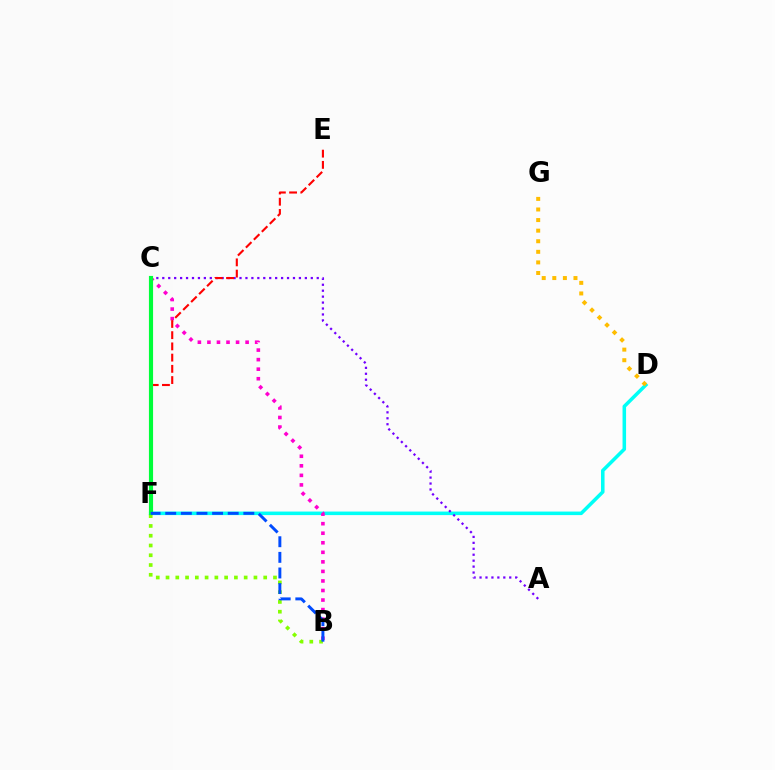{('D', 'F'): [{'color': '#00fff6', 'line_style': 'solid', 'thickness': 2.55}], ('A', 'C'): [{'color': '#7200ff', 'line_style': 'dotted', 'thickness': 1.61}], ('B', 'C'): [{'color': '#ff00cf', 'line_style': 'dotted', 'thickness': 2.59}], ('E', 'F'): [{'color': '#ff0000', 'line_style': 'dashed', 'thickness': 1.52}], ('B', 'F'): [{'color': '#84ff00', 'line_style': 'dotted', 'thickness': 2.65}, {'color': '#004bff', 'line_style': 'dashed', 'thickness': 2.12}], ('D', 'G'): [{'color': '#ffbd00', 'line_style': 'dotted', 'thickness': 2.88}], ('C', 'F'): [{'color': '#00ff39', 'line_style': 'solid', 'thickness': 2.99}]}